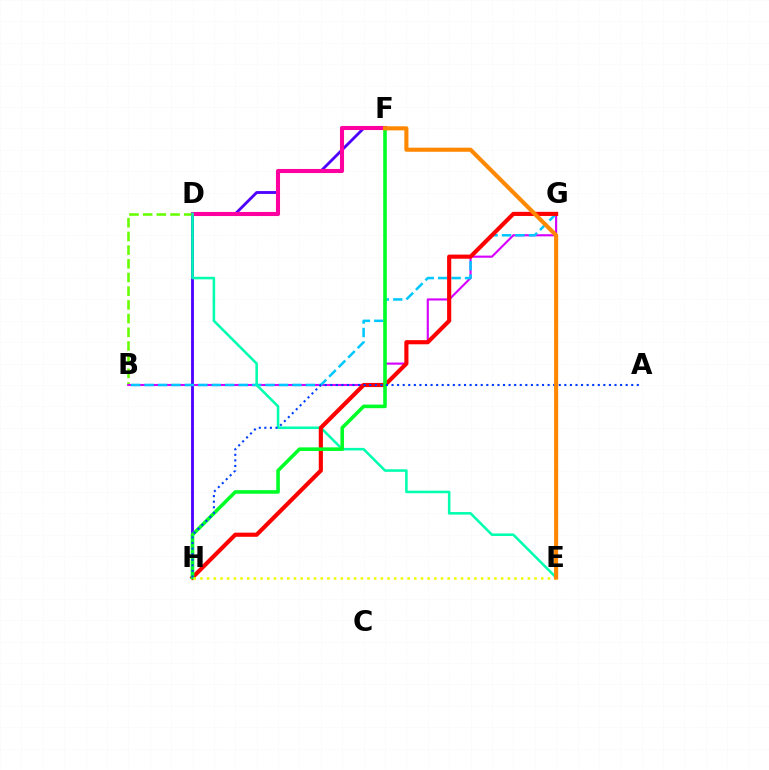{('B', 'D'): [{'color': '#66ff00', 'line_style': 'dashed', 'thickness': 1.86}], ('B', 'G'): [{'color': '#d600ff', 'line_style': 'solid', 'thickness': 1.53}, {'color': '#00c7ff', 'line_style': 'dashed', 'thickness': 1.83}], ('F', 'H'): [{'color': '#4f00ff', 'line_style': 'solid', 'thickness': 2.05}, {'color': '#00ff27', 'line_style': 'solid', 'thickness': 2.58}], ('D', 'F'): [{'color': '#ff00a0', 'line_style': 'solid', 'thickness': 2.93}], ('D', 'E'): [{'color': '#00ffaf', 'line_style': 'solid', 'thickness': 1.84}], ('G', 'H'): [{'color': '#ff0000', 'line_style': 'solid', 'thickness': 2.98}], ('A', 'H'): [{'color': '#003fff', 'line_style': 'dotted', 'thickness': 1.51}], ('E', 'H'): [{'color': '#eeff00', 'line_style': 'dotted', 'thickness': 1.82}], ('E', 'F'): [{'color': '#ff8800', 'line_style': 'solid', 'thickness': 2.95}]}